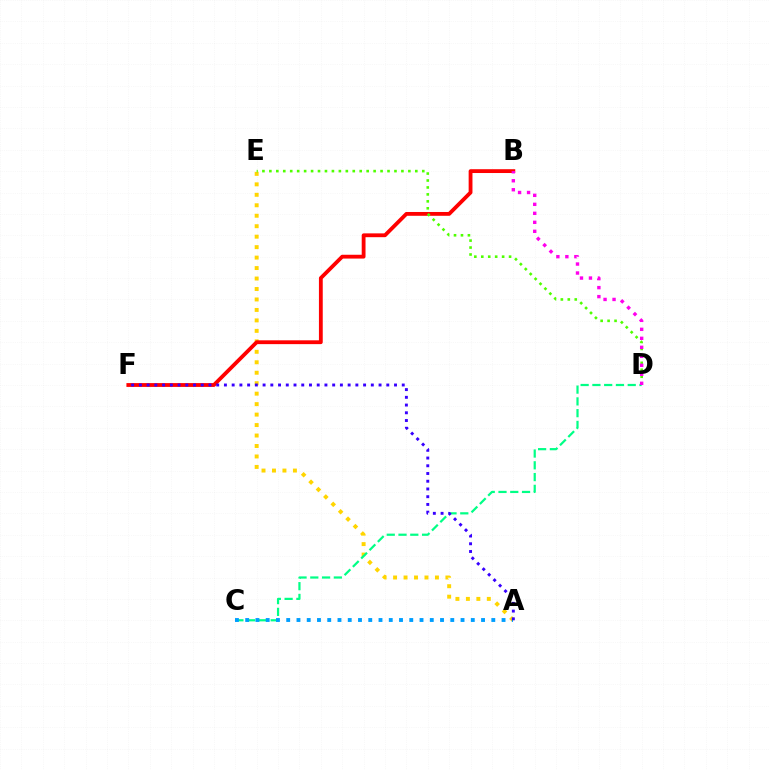{('A', 'E'): [{'color': '#ffd500', 'line_style': 'dotted', 'thickness': 2.84}], ('B', 'F'): [{'color': '#ff0000', 'line_style': 'solid', 'thickness': 2.75}], ('C', 'D'): [{'color': '#00ff86', 'line_style': 'dashed', 'thickness': 1.6}], ('D', 'E'): [{'color': '#4fff00', 'line_style': 'dotted', 'thickness': 1.89}], ('A', 'C'): [{'color': '#009eff', 'line_style': 'dotted', 'thickness': 2.79}], ('B', 'D'): [{'color': '#ff00ed', 'line_style': 'dotted', 'thickness': 2.44}], ('A', 'F'): [{'color': '#3700ff', 'line_style': 'dotted', 'thickness': 2.1}]}